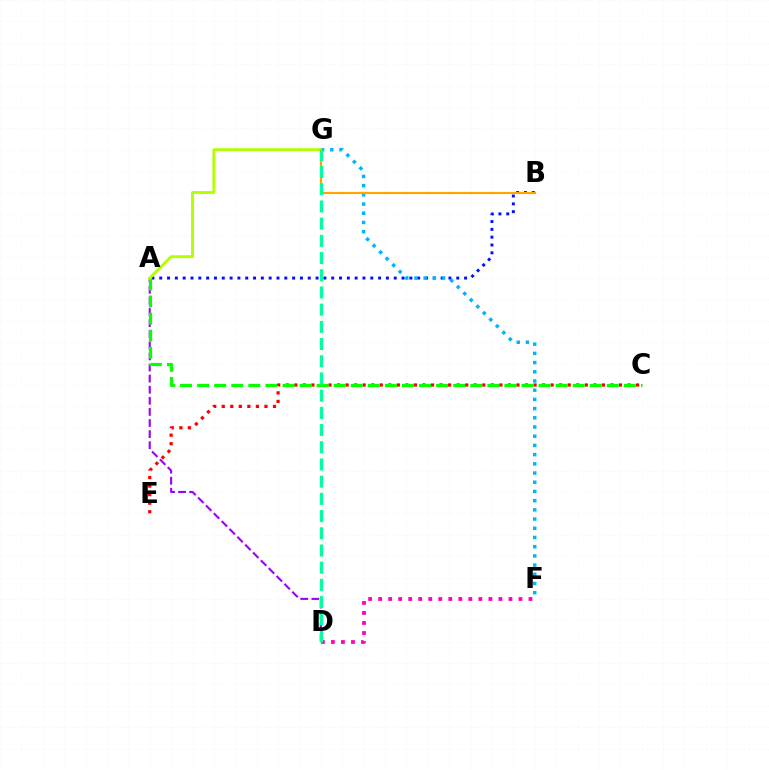{('A', 'D'): [{'color': '#9b00ff', 'line_style': 'dashed', 'thickness': 1.51}], ('A', 'B'): [{'color': '#0010ff', 'line_style': 'dotted', 'thickness': 2.12}], ('C', 'E'): [{'color': '#ff0000', 'line_style': 'dotted', 'thickness': 2.32}], ('A', 'C'): [{'color': '#08ff00', 'line_style': 'dashed', 'thickness': 2.32}], ('F', 'G'): [{'color': '#00b5ff', 'line_style': 'dotted', 'thickness': 2.5}], ('A', 'G'): [{'color': '#b3ff00', 'line_style': 'solid', 'thickness': 2.11}], ('B', 'G'): [{'color': '#ffa500', 'line_style': 'solid', 'thickness': 1.56}], ('D', 'F'): [{'color': '#ff00bd', 'line_style': 'dotted', 'thickness': 2.72}], ('D', 'G'): [{'color': '#00ff9d', 'line_style': 'dashed', 'thickness': 2.34}]}